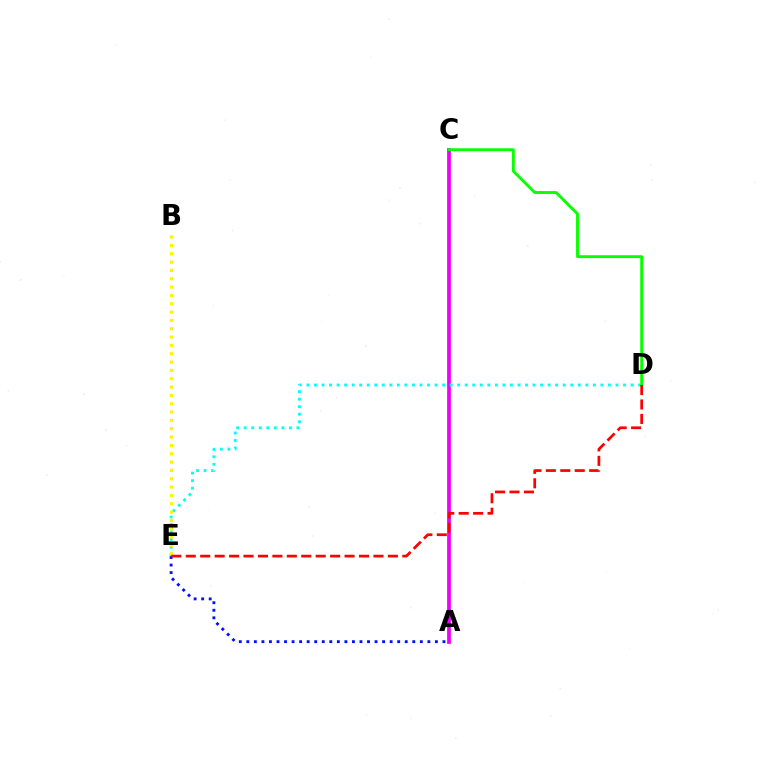{('A', 'C'): [{'color': '#ee00ff', 'line_style': 'solid', 'thickness': 2.7}], ('D', 'E'): [{'color': '#00fff6', 'line_style': 'dotted', 'thickness': 2.05}, {'color': '#ff0000', 'line_style': 'dashed', 'thickness': 1.96}], ('A', 'E'): [{'color': '#0010ff', 'line_style': 'dotted', 'thickness': 2.05}], ('C', 'D'): [{'color': '#08ff00', 'line_style': 'solid', 'thickness': 2.07}], ('B', 'E'): [{'color': '#fcf500', 'line_style': 'dotted', 'thickness': 2.26}]}